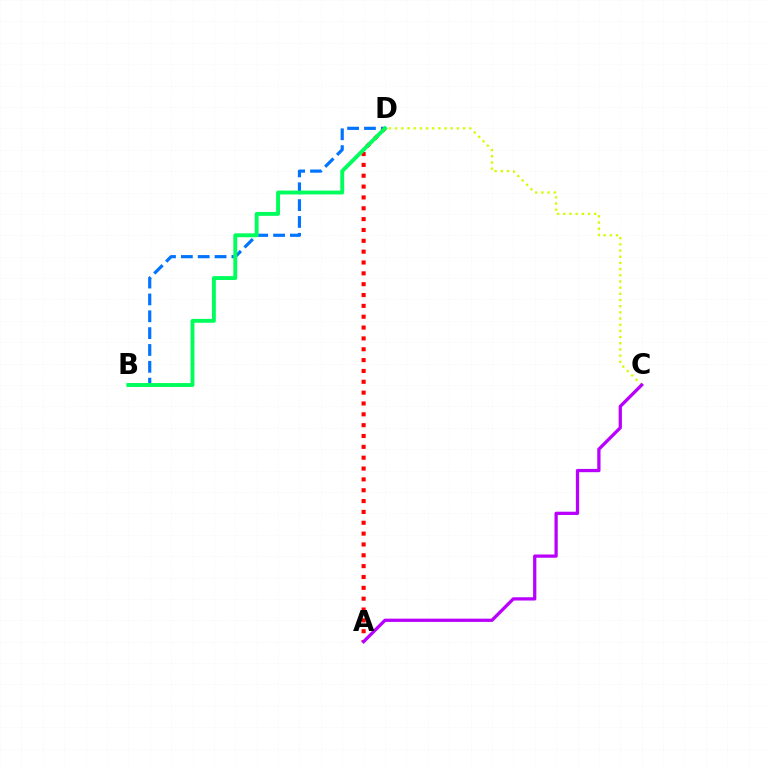{('B', 'D'): [{'color': '#0074ff', 'line_style': 'dashed', 'thickness': 2.29}, {'color': '#00ff5c', 'line_style': 'solid', 'thickness': 2.8}], ('A', 'D'): [{'color': '#ff0000', 'line_style': 'dotted', 'thickness': 2.95}], ('C', 'D'): [{'color': '#d1ff00', 'line_style': 'dotted', 'thickness': 1.68}], ('A', 'C'): [{'color': '#b900ff', 'line_style': 'solid', 'thickness': 2.35}]}